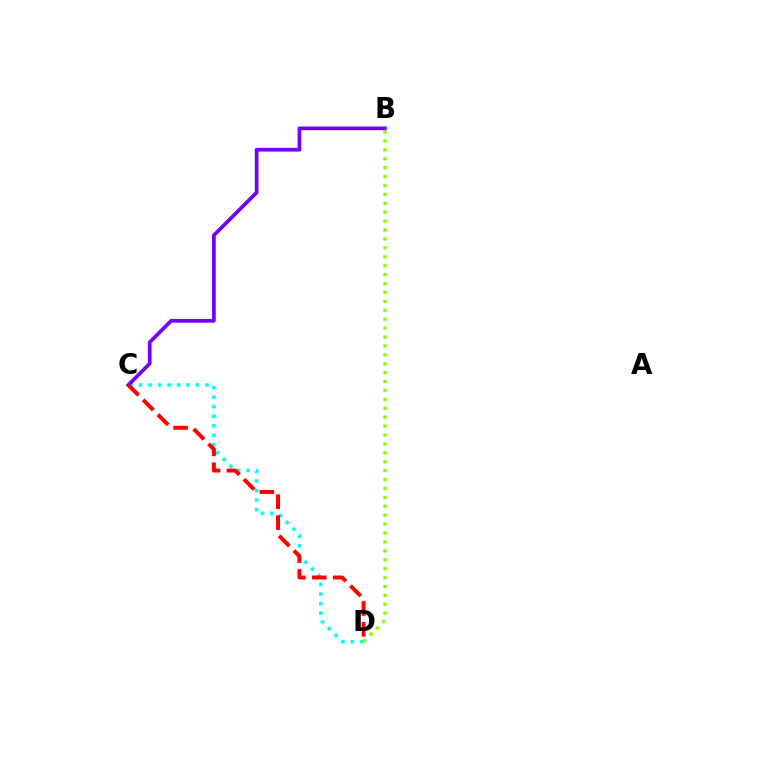{('C', 'D'): [{'color': '#00fff6', 'line_style': 'dotted', 'thickness': 2.58}, {'color': '#ff0000', 'line_style': 'dashed', 'thickness': 2.84}], ('B', 'C'): [{'color': '#7200ff', 'line_style': 'solid', 'thickness': 2.67}], ('B', 'D'): [{'color': '#84ff00', 'line_style': 'dotted', 'thickness': 2.42}]}